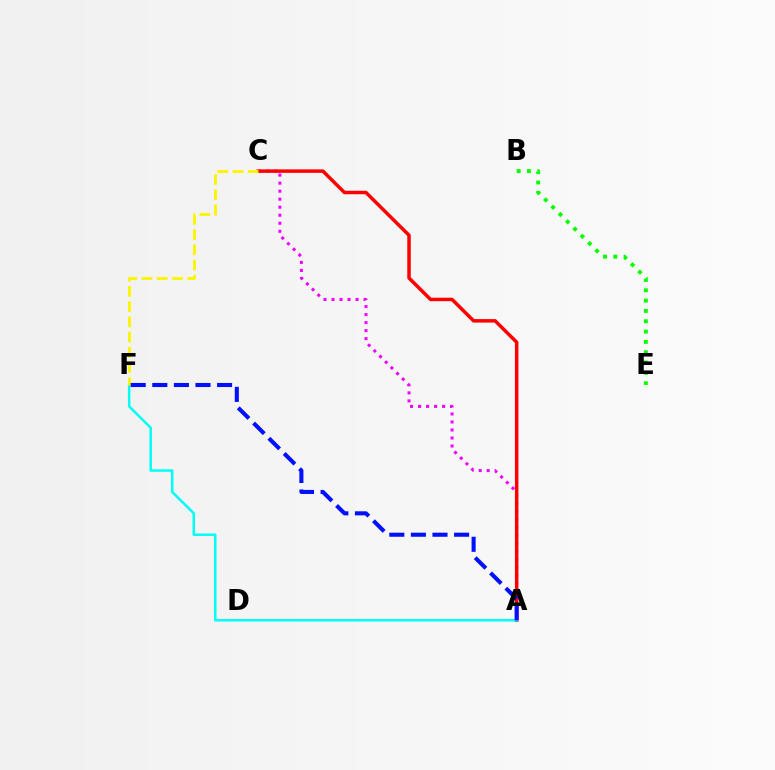{('A', 'C'): [{'color': '#ee00ff', 'line_style': 'dotted', 'thickness': 2.18}, {'color': '#ff0000', 'line_style': 'solid', 'thickness': 2.51}], ('B', 'E'): [{'color': '#08ff00', 'line_style': 'dotted', 'thickness': 2.8}], ('A', 'F'): [{'color': '#00fff6', 'line_style': 'solid', 'thickness': 1.8}, {'color': '#0010ff', 'line_style': 'dashed', 'thickness': 2.93}], ('C', 'F'): [{'color': '#fcf500', 'line_style': 'dashed', 'thickness': 2.07}]}